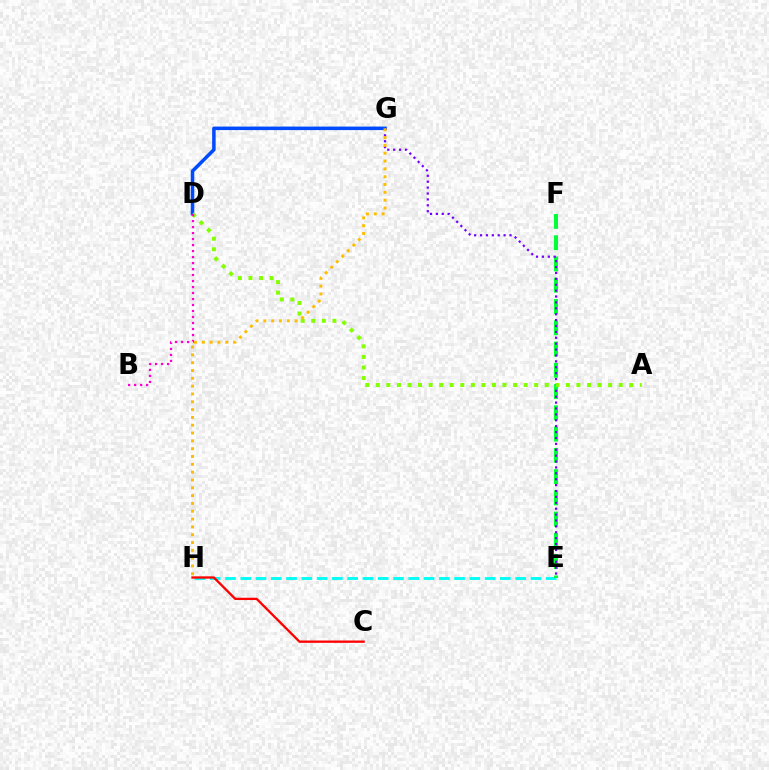{('D', 'G'): [{'color': '#004bff', 'line_style': 'solid', 'thickness': 2.53}], ('E', 'H'): [{'color': '#00fff6', 'line_style': 'dashed', 'thickness': 2.07}], ('E', 'F'): [{'color': '#00ff39', 'line_style': 'dashed', 'thickness': 2.89}], ('E', 'G'): [{'color': '#7200ff', 'line_style': 'dotted', 'thickness': 1.6}], ('A', 'D'): [{'color': '#84ff00', 'line_style': 'dotted', 'thickness': 2.87}], ('C', 'H'): [{'color': '#ff0000', 'line_style': 'solid', 'thickness': 1.66}], ('B', 'D'): [{'color': '#ff00cf', 'line_style': 'dotted', 'thickness': 1.63}], ('G', 'H'): [{'color': '#ffbd00', 'line_style': 'dotted', 'thickness': 2.12}]}